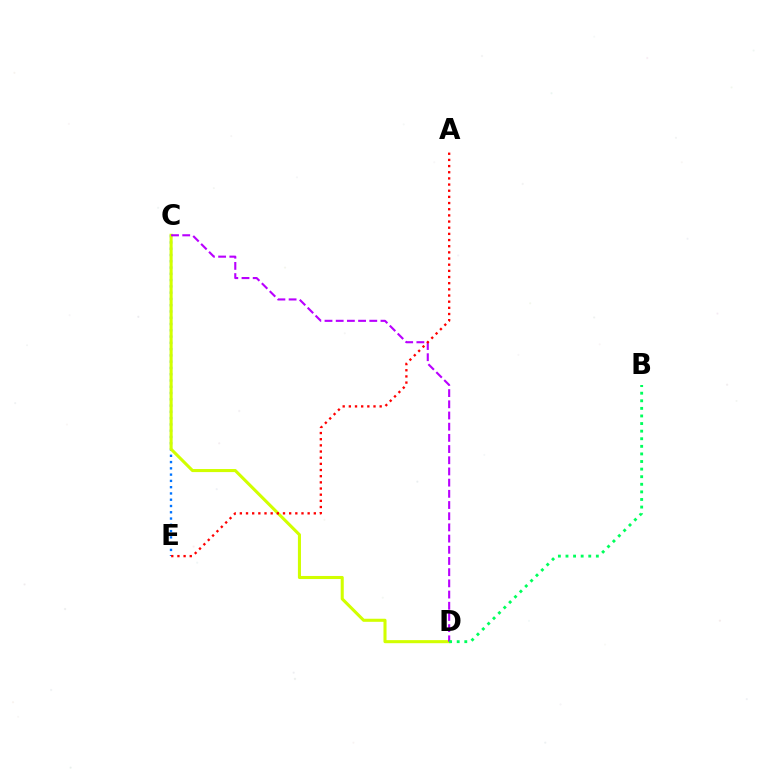{('C', 'E'): [{'color': '#0074ff', 'line_style': 'dotted', 'thickness': 1.7}], ('C', 'D'): [{'color': '#d1ff00', 'line_style': 'solid', 'thickness': 2.21}, {'color': '#b900ff', 'line_style': 'dashed', 'thickness': 1.52}], ('B', 'D'): [{'color': '#00ff5c', 'line_style': 'dotted', 'thickness': 2.06}], ('A', 'E'): [{'color': '#ff0000', 'line_style': 'dotted', 'thickness': 1.67}]}